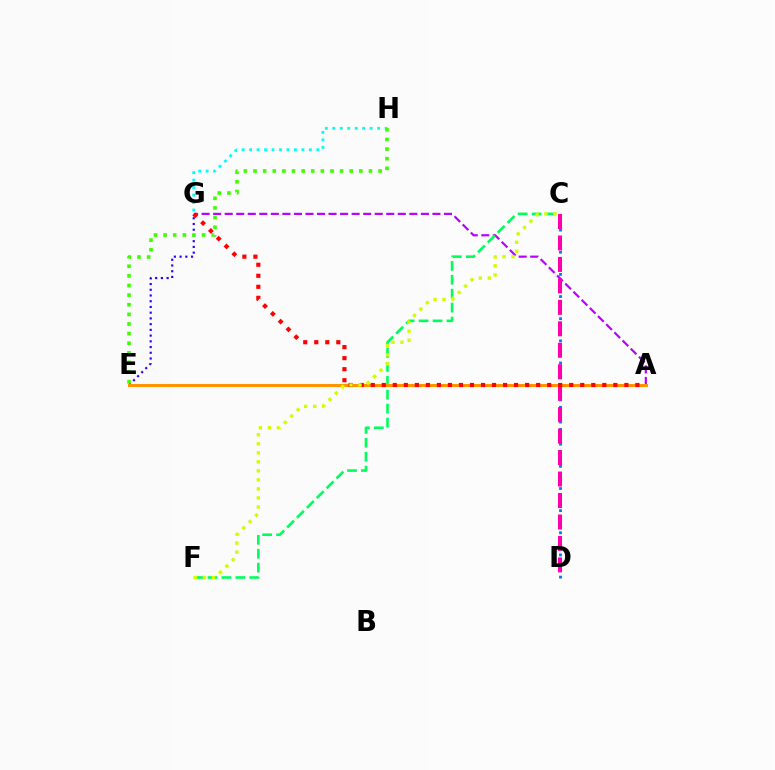{('C', 'D'): [{'color': '#0074ff', 'line_style': 'dotted', 'thickness': 2.01}, {'color': '#ff00ac', 'line_style': 'dashed', 'thickness': 2.92}], ('A', 'G'): [{'color': '#b900ff', 'line_style': 'dashed', 'thickness': 1.57}, {'color': '#ff0000', 'line_style': 'dotted', 'thickness': 3.0}], ('C', 'F'): [{'color': '#00ff5c', 'line_style': 'dashed', 'thickness': 1.89}, {'color': '#d1ff00', 'line_style': 'dotted', 'thickness': 2.45}], ('G', 'H'): [{'color': '#00fff6', 'line_style': 'dotted', 'thickness': 2.03}], ('E', 'G'): [{'color': '#2500ff', 'line_style': 'dotted', 'thickness': 1.56}], ('E', 'H'): [{'color': '#3dff00', 'line_style': 'dotted', 'thickness': 2.61}], ('A', 'E'): [{'color': '#ff9400', 'line_style': 'solid', 'thickness': 2.19}]}